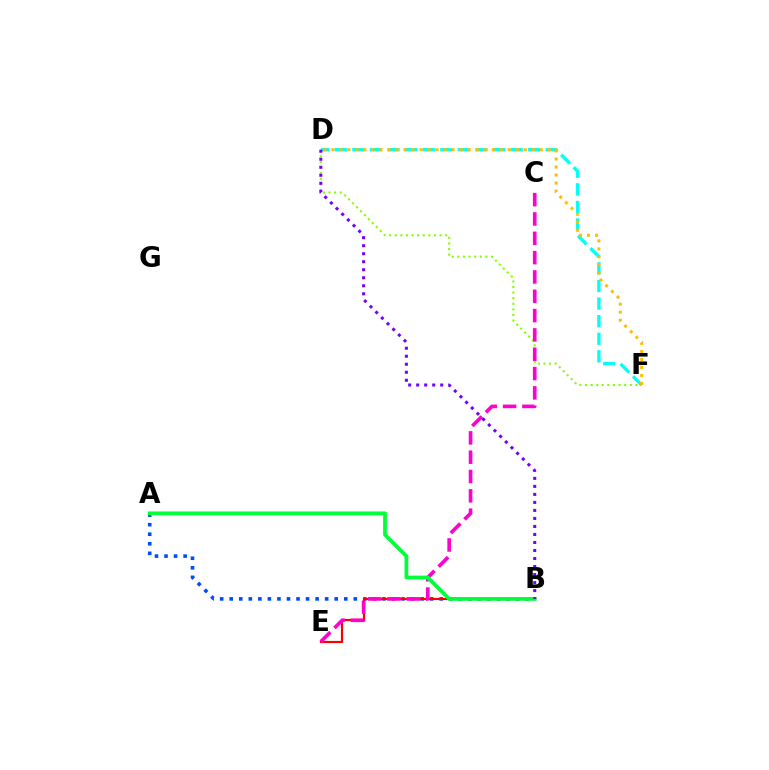{('A', 'B'): [{'color': '#004bff', 'line_style': 'dotted', 'thickness': 2.59}, {'color': '#00ff39', 'line_style': 'solid', 'thickness': 2.71}], ('D', 'F'): [{'color': '#00fff6', 'line_style': 'dashed', 'thickness': 2.39}, {'color': '#84ff00', 'line_style': 'dotted', 'thickness': 1.52}, {'color': '#ffbd00', 'line_style': 'dotted', 'thickness': 2.18}], ('B', 'E'): [{'color': '#ff0000', 'line_style': 'solid', 'thickness': 1.57}], ('C', 'E'): [{'color': '#ff00cf', 'line_style': 'dashed', 'thickness': 2.63}], ('B', 'D'): [{'color': '#7200ff', 'line_style': 'dotted', 'thickness': 2.18}]}